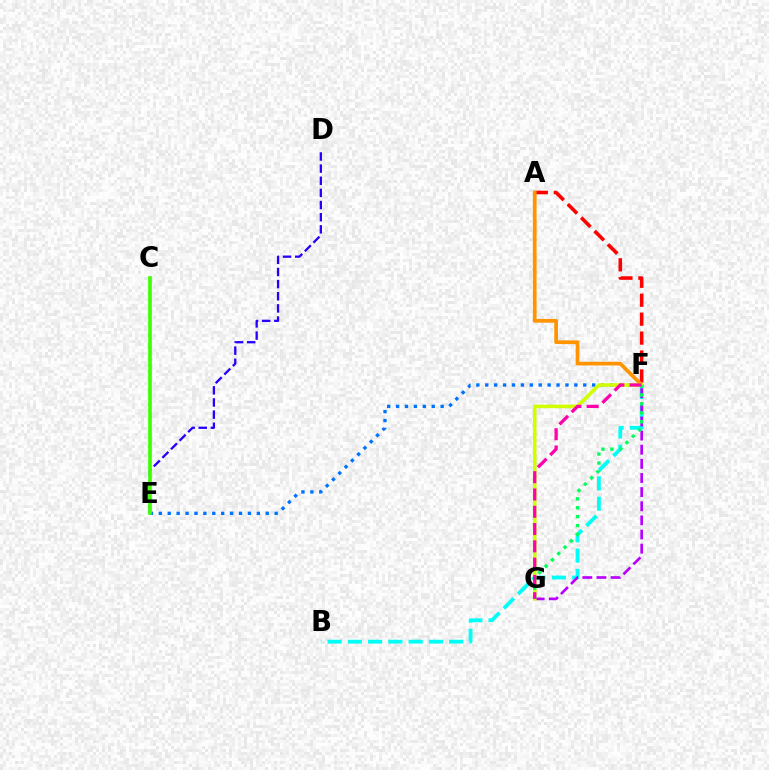{('B', 'F'): [{'color': '#00fff6', 'line_style': 'dashed', 'thickness': 2.75}], ('E', 'F'): [{'color': '#0074ff', 'line_style': 'dotted', 'thickness': 2.42}], ('A', 'F'): [{'color': '#ff0000', 'line_style': 'dashed', 'thickness': 2.57}, {'color': '#ff9400', 'line_style': 'solid', 'thickness': 2.68}], ('F', 'G'): [{'color': '#b900ff', 'line_style': 'dashed', 'thickness': 1.92}, {'color': '#d1ff00', 'line_style': 'solid', 'thickness': 2.58}, {'color': '#00ff5c', 'line_style': 'dotted', 'thickness': 2.43}, {'color': '#ff00ac', 'line_style': 'dashed', 'thickness': 2.35}], ('D', 'E'): [{'color': '#2500ff', 'line_style': 'dashed', 'thickness': 1.65}], ('C', 'E'): [{'color': '#3dff00', 'line_style': 'solid', 'thickness': 2.62}]}